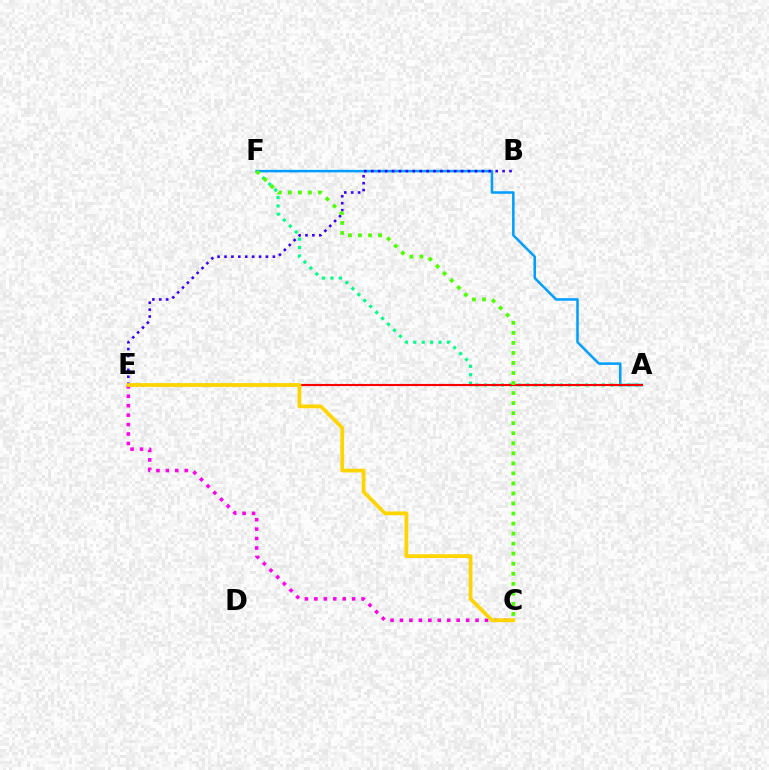{('A', 'F'): [{'color': '#009eff', 'line_style': 'solid', 'thickness': 1.81}, {'color': '#00ff86', 'line_style': 'dotted', 'thickness': 2.29}], ('B', 'E'): [{'color': '#3700ff', 'line_style': 'dotted', 'thickness': 1.88}], ('A', 'E'): [{'color': '#ff0000', 'line_style': 'solid', 'thickness': 1.54}], ('C', 'E'): [{'color': '#ff00ed', 'line_style': 'dotted', 'thickness': 2.57}, {'color': '#ffd500', 'line_style': 'solid', 'thickness': 2.71}], ('C', 'F'): [{'color': '#4fff00', 'line_style': 'dotted', 'thickness': 2.73}]}